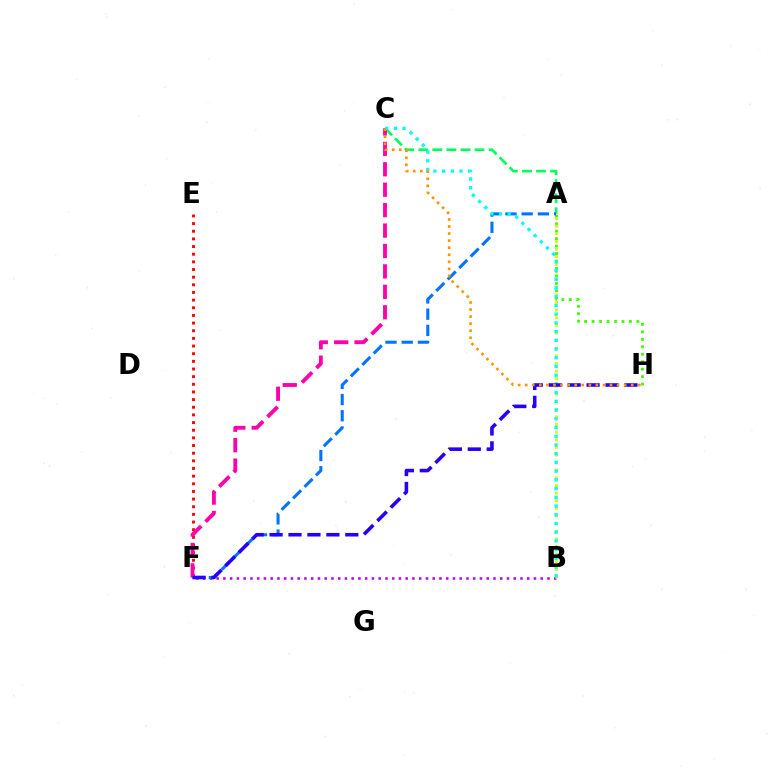{('A', 'H'): [{'color': '#3dff00', 'line_style': 'dotted', 'thickness': 2.03}], ('B', 'F'): [{'color': '#b900ff', 'line_style': 'dotted', 'thickness': 1.83}], ('A', 'C'): [{'color': '#00ff5c', 'line_style': 'dashed', 'thickness': 1.91}], ('E', 'F'): [{'color': '#ff0000', 'line_style': 'dotted', 'thickness': 2.08}], ('A', 'B'): [{'color': '#d1ff00', 'line_style': 'dotted', 'thickness': 2.07}], ('C', 'F'): [{'color': '#ff00ac', 'line_style': 'dashed', 'thickness': 2.77}], ('A', 'F'): [{'color': '#0074ff', 'line_style': 'dashed', 'thickness': 2.2}], ('B', 'C'): [{'color': '#00fff6', 'line_style': 'dotted', 'thickness': 2.37}], ('F', 'H'): [{'color': '#2500ff', 'line_style': 'dashed', 'thickness': 2.57}], ('C', 'H'): [{'color': '#ff9400', 'line_style': 'dotted', 'thickness': 1.92}]}